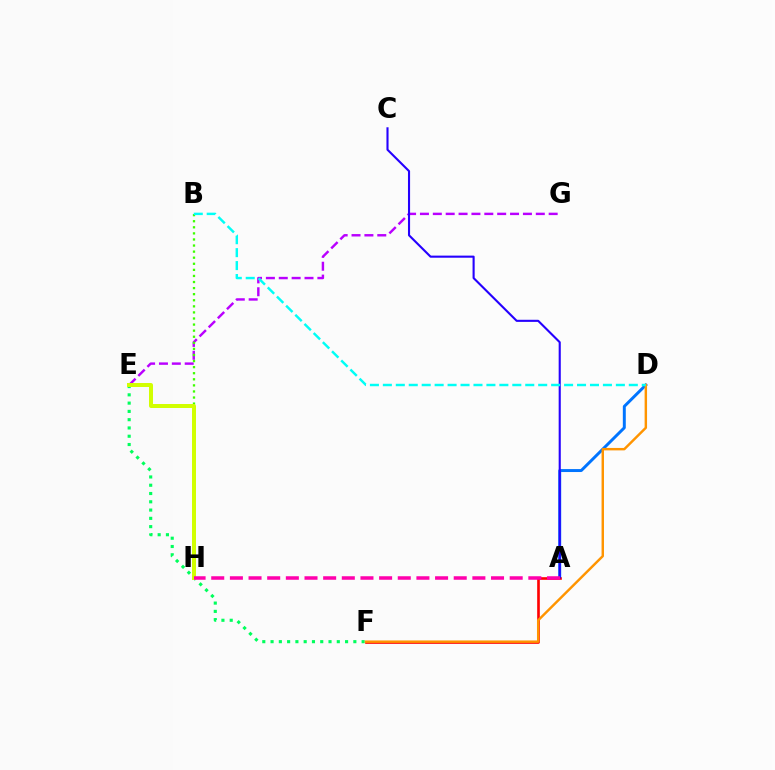{('A', 'D'): [{'color': '#0074ff', 'line_style': 'solid', 'thickness': 2.13}], ('E', 'G'): [{'color': '#b900ff', 'line_style': 'dashed', 'thickness': 1.75}], ('A', 'F'): [{'color': '#ff0000', 'line_style': 'solid', 'thickness': 1.9}], ('E', 'F'): [{'color': '#00ff5c', 'line_style': 'dotted', 'thickness': 2.25}], ('B', 'H'): [{'color': '#3dff00', 'line_style': 'dotted', 'thickness': 1.65}], ('D', 'F'): [{'color': '#ff9400', 'line_style': 'solid', 'thickness': 1.76}], ('A', 'C'): [{'color': '#2500ff', 'line_style': 'solid', 'thickness': 1.52}], ('E', 'H'): [{'color': '#d1ff00', 'line_style': 'solid', 'thickness': 2.86}], ('B', 'D'): [{'color': '#00fff6', 'line_style': 'dashed', 'thickness': 1.76}], ('A', 'H'): [{'color': '#ff00ac', 'line_style': 'dashed', 'thickness': 2.53}]}